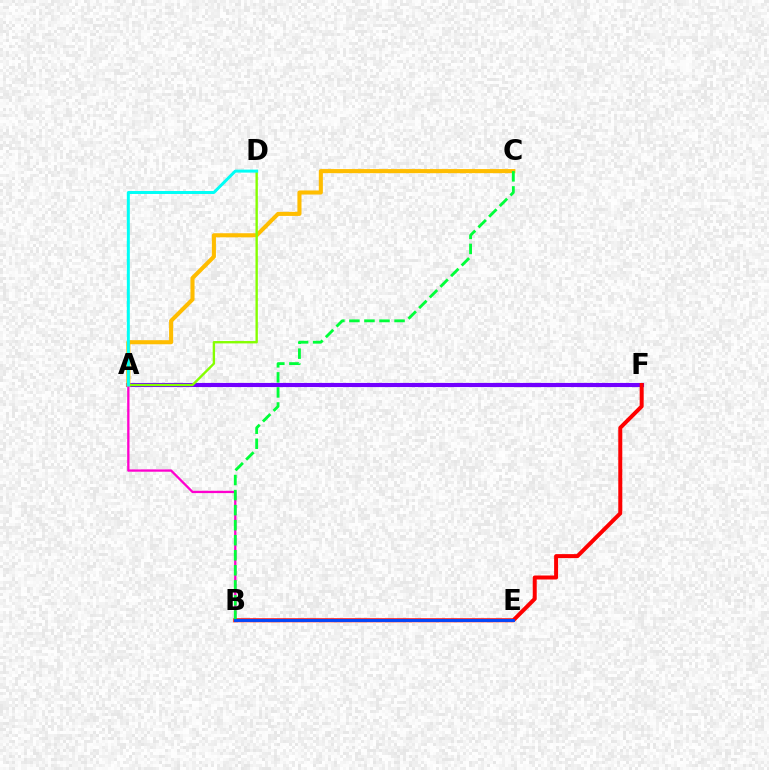{('A', 'F'): [{'color': '#7200ff', 'line_style': 'solid', 'thickness': 2.96}], ('A', 'C'): [{'color': '#ffbd00', 'line_style': 'solid', 'thickness': 2.94}], ('A', 'B'): [{'color': '#ff00cf', 'line_style': 'solid', 'thickness': 1.66}], ('B', 'F'): [{'color': '#ff0000', 'line_style': 'solid', 'thickness': 2.87}], ('A', 'D'): [{'color': '#84ff00', 'line_style': 'solid', 'thickness': 1.71}, {'color': '#00fff6', 'line_style': 'solid', 'thickness': 2.14}], ('B', 'C'): [{'color': '#00ff39', 'line_style': 'dashed', 'thickness': 2.04}], ('B', 'E'): [{'color': '#004bff', 'line_style': 'solid', 'thickness': 2.08}]}